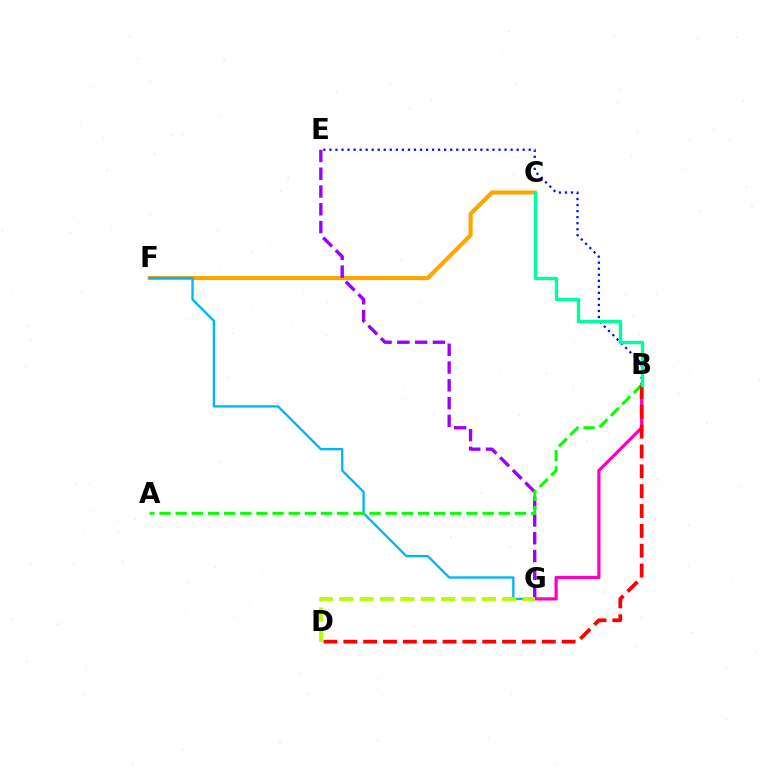{('B', 'E'): [{'color': '#0010ff', 'line_style': 'dotted', 'thickness': 1.64}], ('C', 'F'): [{'color': '#ffa500', 'line_style': 'solid', 'thickness': 2.97}], ('F', 'G'): [{'color': '#00b5ff', 'line_style': 'solid', 'thickness': 1.68}], ('B', 'G'): [{'color': '#ff00bd', 'line_style': 'solid', 'thickness': 2.33}], ('E', 'G'): [{'color': '#9b00ff', 'line_style': 'dashed', 'thickness': 2.42}], ('A', 'B'): [{'color': '#08ff00', 'line_style': 'dashed', 'thickness': 2.19}], ('B', 'D'): [{'color': '#ff0000', 'line_style': 'dashed', 'thickness': 2.7}], ('B', 'C'): [{'color': '#00ff9d', 'line_style': 'solid', 'thickness': 2.44}], ('D', 'G'): [{'color': '#b3ff00', 'line_style': 'dashed', 'thickness': 2.77}]}